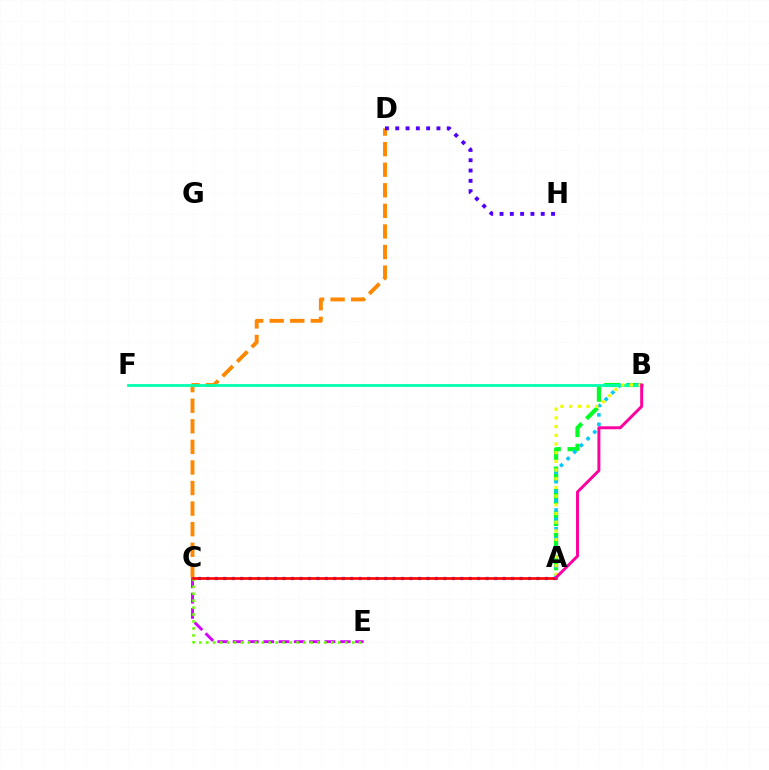{('C', 'D'): [{'color': '#ff8800', 'line_style': 'dashed', 'thickness': 2.8}], ('A', 'B'): [{'color': '#00ff27', 'line_style': 'dashed', 'thickness': 3.0}, {'color': '#00c7ff', 'line_style': 'dotted', 'thickness': 2.55}, {'color': '#eeff00', 'line_style': 'dotted', 'thickness': 2.36}, {'color': '#ff00a0', 'line_style': 'solid', 'thickness': 2.13}], ('B', 'F'): [{'color': '#00ffaf', 'line_style': 'solid', 'thickness': 2.0}], ('A', 'C'): [{'color': '#003fff', 'line_style': 'dotted', 'thickness': 2.3}, {'color': '#ff0000', 'line_style': 'solid', 'thickness': 1.88}], ('C', 'E'): [{'color': '#d600ff', 'line_style': 'dashed', 'thickness': 2.08}, {'color': '#66ff00', 'line_style': 'dotted', 'thickness': 1.89}], ('D', 'H'): [{'color': '#4f00ff', 'line_style': 'dotted', 'thickness': 2.8}]}